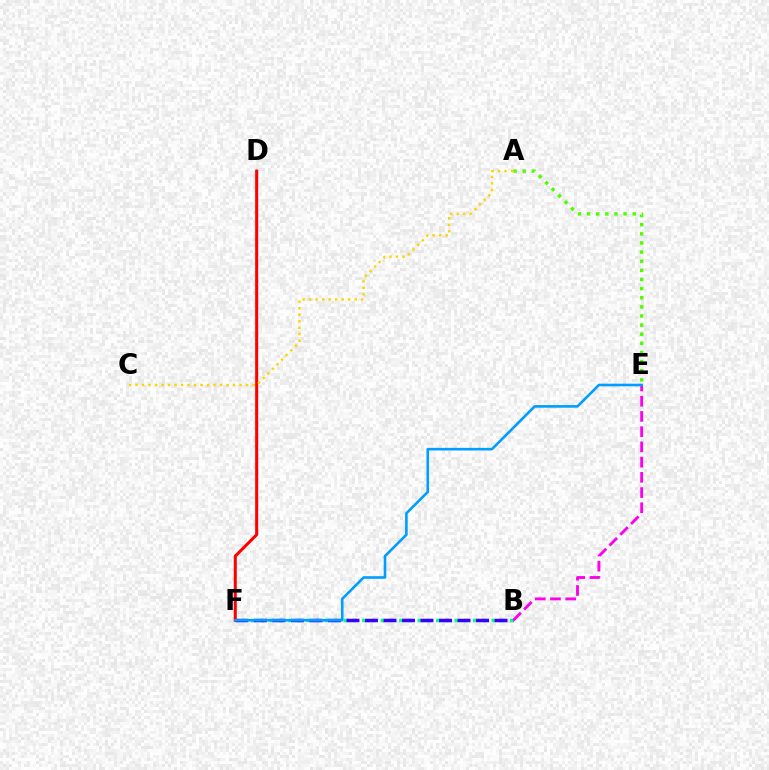{('A', 'E'): [{'color': '#4fff00', 'line_style': 'dotted', 'thickness': 2.48}], ('B', 'F'): [{'color': '#00ff86', 'line_style': 'dotted', 'thickness': 2.51}, {'color': '#3700ff', 'line_style': 'dashed', 'thickness': 2.51}], ('D', 'F'): [{'color': '#ff0000', 'line_style': 'solid', 'thickness': 2.18}], ('B', 'E'): [{'color': '#ff00ed', 'line_style': 'dashed', 'thickness': 2.07}], ('A', 'C'): [{'color': '#ffd500', 'line_style': 'dotted', 'thickness': 1.77}], ('E', 'F'): [{'color': '#009eff', 'line_style': 'solid', 'thickness': 1.88}]}